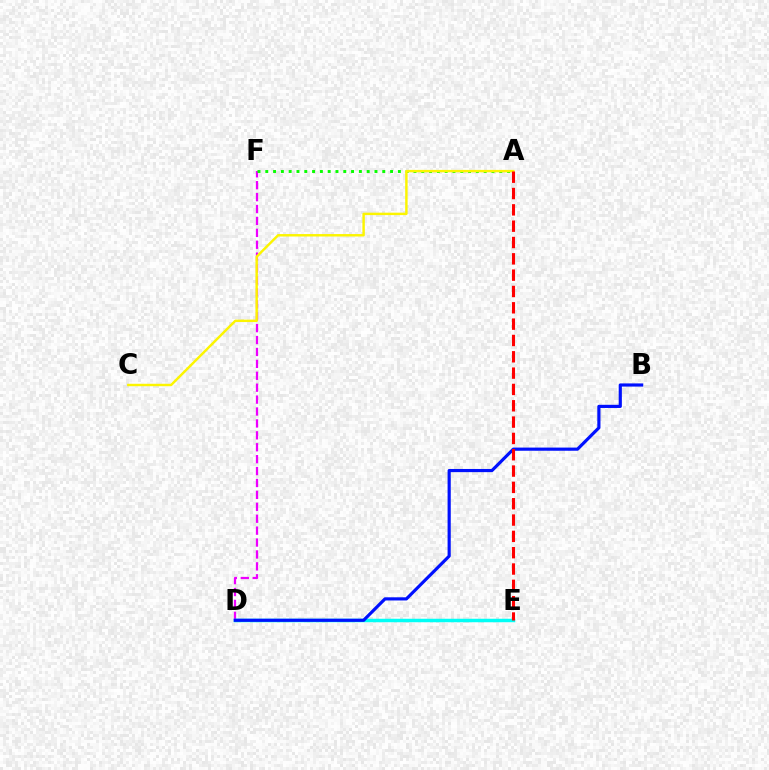{('D', 'F'): [{'color': '#ee00ff', 'line_style': 'dashed', 'thickness': 1.62}], ('A', 'F'): [{'color': '#08ff00', 'line_style': 'dotted', 'thickness': 2.12}], ('A', 'C'): [{'color': '#fcf500', 'line_style': 'solid', 'thickness': 1.76}], ('D', 'E'): [{'color': '#00fff6', 'line_style': 'solid', 'thickness': 2.51}], ('B', 'D'): [{'color': '#0010ff', 'line_style': 'solid', 'thickness': 2.28}], ('A', 'E'): [{'color': '#ff0000', 'line_style': 'dashed', 'thickness': 2.22}]}